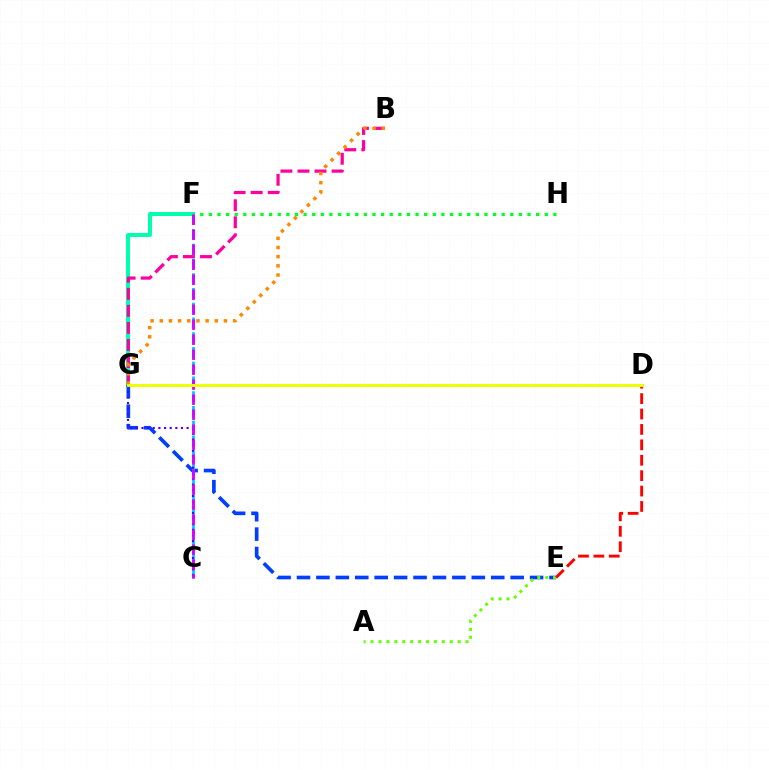{('F', 'G'): [{'color': '#00ffaf', 'line_style': 'solid', 'thickness': 2.87}], ('E', 'G'): [{'color': '#003fff', 'line_style': 'dashed', 'thickness': 2.64}], ('B', 'G'): [{'color': '#ff00a0', 'line_style': 'dashed', 'thickness': 2.32}, {'color': '#ff8800', 'line_style': 'dotted', 'thickness': 2.49}], ('A', 'E'): [{'color': '#66ff00', 'line_style': 'dotted', 'thickness': 2.15}], ('F', 'H'): [{'color': '#00ff27', 'line_style': 'dotted', 'thickness': 2.34}], ('C', 'F'): [{'color': '#00c7ff', 'line_style': 'dashed', 'thickness': 2.0}, {'color': '#d600ff', 'line_style': 'dashed', 'thickness': 2.04}], ('C', 'G'): [{'color': '#4f00ff', 'line_style': 'dotted', 'thickness': 1.53}], ('D', 'E'): [{'color': '#ff0000', 'line_style': 'dashed', 'thickness': 2.09}], ('D', 'G'): [{'color': '#eeff00', 'line_style': 'solid', 'thickness': 2.09}]}